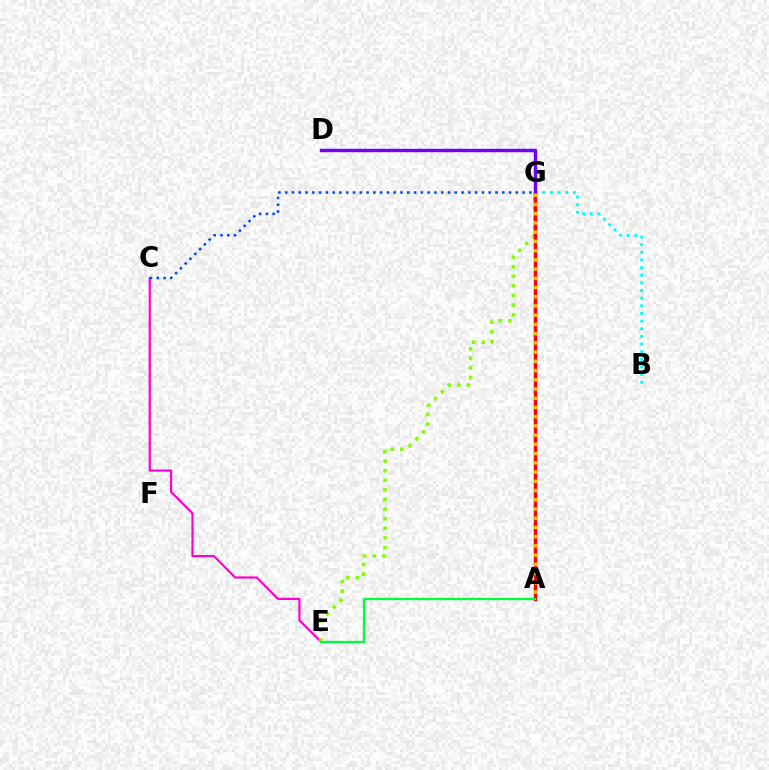{('C', 'E'): [{'color': '#ff00cf', 'line_style': 'solid', 'thickness': 1.58}], ('B', 'G'): [{'color': '#00fff6', 'line_style': 'dotted', 'thickness': 2.08}], ('E', 'G'): [{'color': '#84ff00', 'line_style': 'dotted', 'thickness': 2.61}], ('A', 'G'): [{'color': '#ff0000', 'line_style': 'solid', 'thickness': 2.49}, {'color': '#ffbd00', 'line_style': 'dotted', 'thickness': 2.51}], ('D', 'G'): [{'color': '#7200ff', 'line_style': 'solid', 'thickness': 2.46}], ('A', 'E'): [{'color': '#00ff39', 'line_style': 'solid', 'thickness': 1.66}], ('C', 'G'): [{'color': '#004bff', 'line_style': 'dotted', 'thickness': 1.84}]}